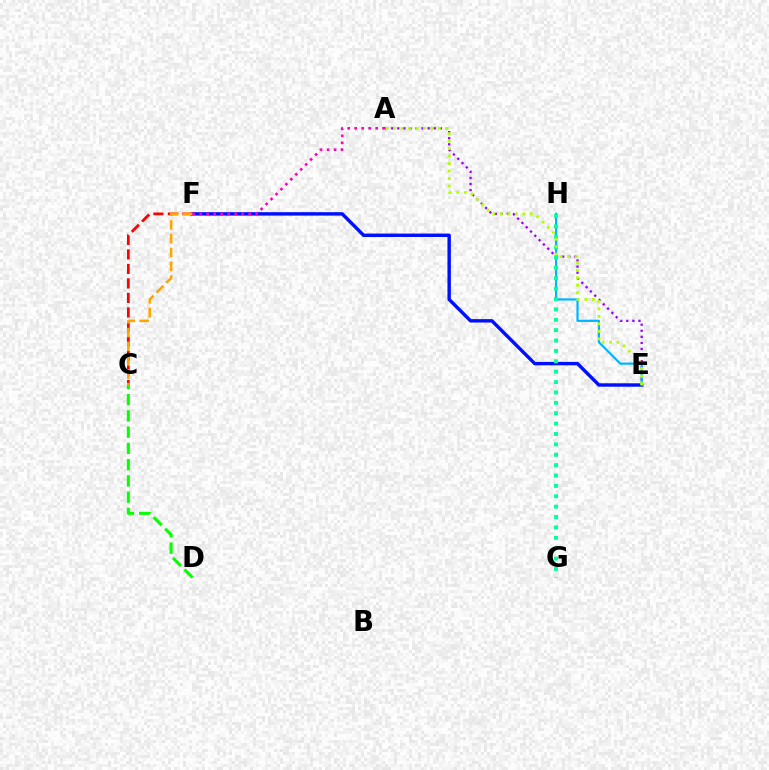{('A', 'E'): [{'color': '#9b00ff', 'line_style': 'dotted', 'thickness': 1.65}, {'color': '#b3ff00', 'line_style': 'dotted', 'thickness': 2.04}], ('E', 'F'): [{'color': '#0010ff', 'line_style': 'solid', 'thickness': 2.46}], ('E', 'H'): [{'color': '#00b5ff', 'line_style': 'solid', 'thickness': 1.59}], ('G', 'H'): [{'color': '#00ff9d', 'line_style': 'dotted', 'thickness': 2.82}], ('C', 'F'): [{'color': '#ff0000', 'line_style': 'dashed', 'thickness': 1.97}, {'color': '#ffa500', 'line_style': 'dashed', 'thickness': 1.87}], ('A', 'F'): [{'color': '#ff00bd', 'line_style': 'dotted', 'thickness': 1.9}], ('C', 'D'): [{'color': '#08ff00', 'line_style': 'dashed', 'thickness': 2.21}]}